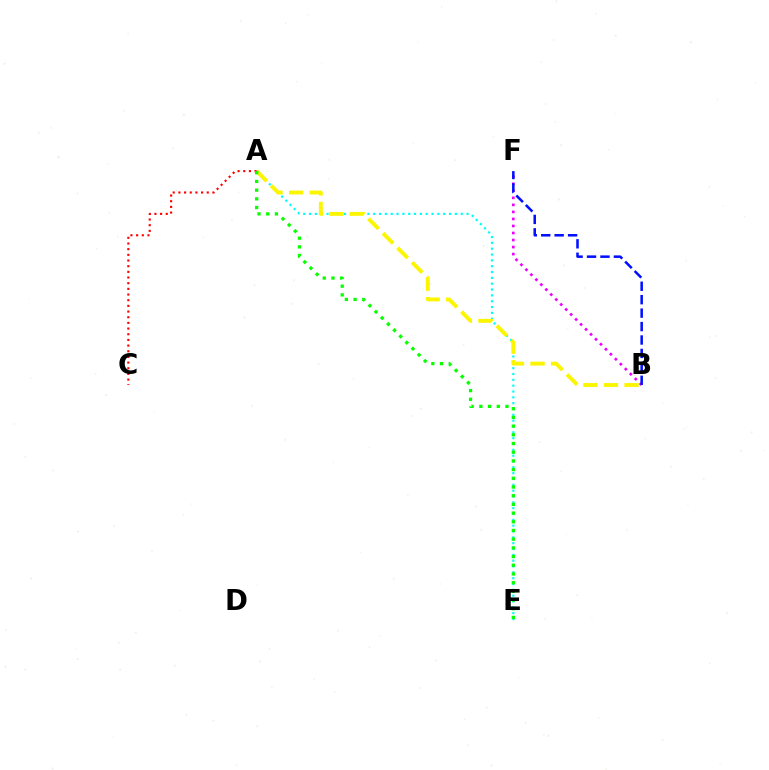{('B', 'F'): [{'color': '#ee00ff', 'line_style': 'dotted', 'thickness': 1.91}, {'color': '#0010ff', 'line_style': 'dashed', 'thickness': 1.83}], ('A', 'E'): [{'color': '#00fff6', 'line_style': 'dotted', 'thickness': 1.58}, {'color': '#08ff00', 'line_style': 'dotted', 'thickness': 2.36}], ('A', 'B'): [{'color': '#fcf500', 'line_style': 'dashed', 'thickness': 2.8}], ('A', 'C'): [{'color': '#ff0000', 'line_style': 'dotted', 'thickness': 1.54}]}